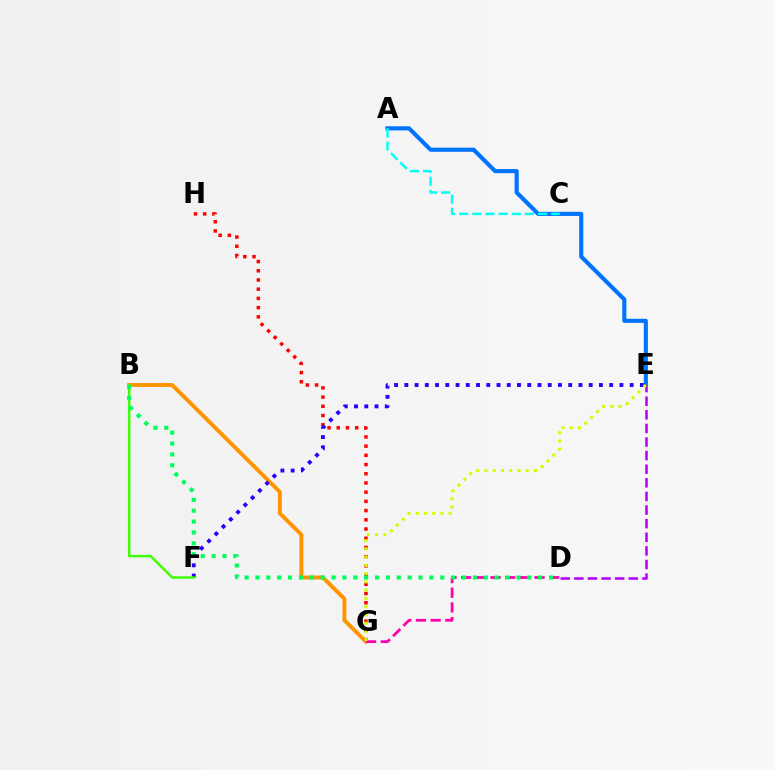{('B', 'G'): [{'color': '#ff9400', 'line_style': 'solid', 'thickness': 2.81}], ('A', 'E'): [{'color': '#0074ff', 'line_style': 'solid', 'thickness': 2.97}], ('A', 'C'): [{'color': '#00fff6', 'line_style': 'dashed', 'thickness': 1.79}], ('G', 'H'): [{'color': '#ff0000', 'line_style': 'dotted', 'thickness': 2.5}], ('D', 'G'): [{'color': '#ff00ac', 'line_style': 'dashed', 'thickness': 1.99}], ('E', 'F'): [{'color': '#2500ff', 'line_style': 'dotted', 'thickness': 2.78}], ('B', 'F'): [{'color': '#3dff00', 'line_style': 'solid', 'thickness': 1.77}], ('D', 'E'): [{'color': '#b900ff', 'line_style': 'dashed', 'thickness': 1.85}], ('E', 'G'): [{'color': '#d1ff00', 'line_style': 'dotted', 'thickness': 2.24}], ('B', 'D'): [{'color': '#00ff5c', 'line_style': 'dotted', 'thickness': 2.95}]}